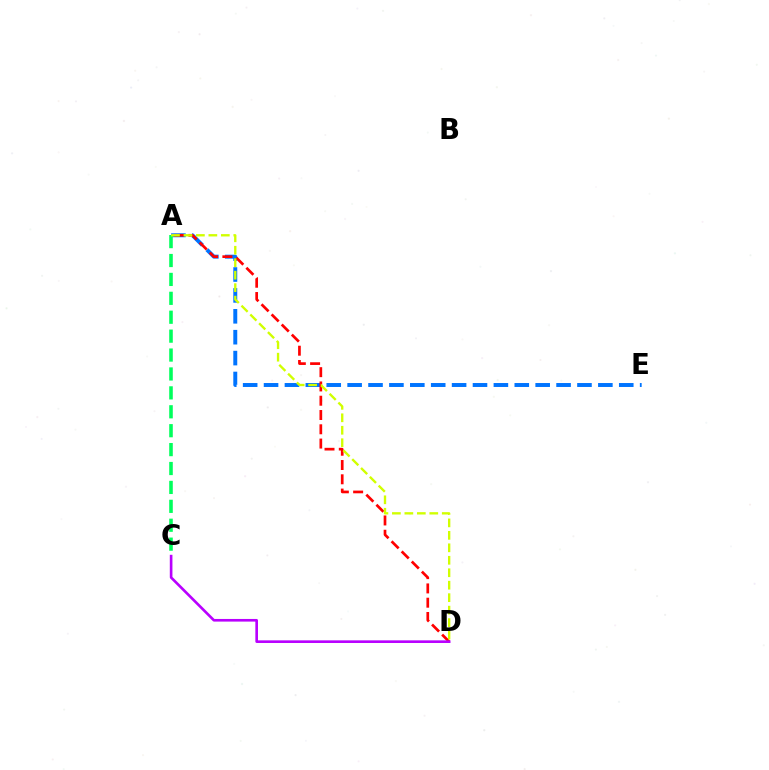{('A', 'E'): [{'color': '#0074ff', 'line_style': 'dashed', 'thickness': 2.84}], ('A', 'D'): [{'color': '#ff0000', 'line_style': 'dashed', 'thickness': 1.94}, {'color': '#d1ff00', 'line_style': 'dashed', 'thickness': 1.69}], ('C', 'D'): [{'color': '#b900ff', 'line_style': 'solid', 'thickness': 1.9}], ('A', 'C'): [{'color': '#00ff5c', 'line_style': 'dashed', 'thickness': 2.57}]}